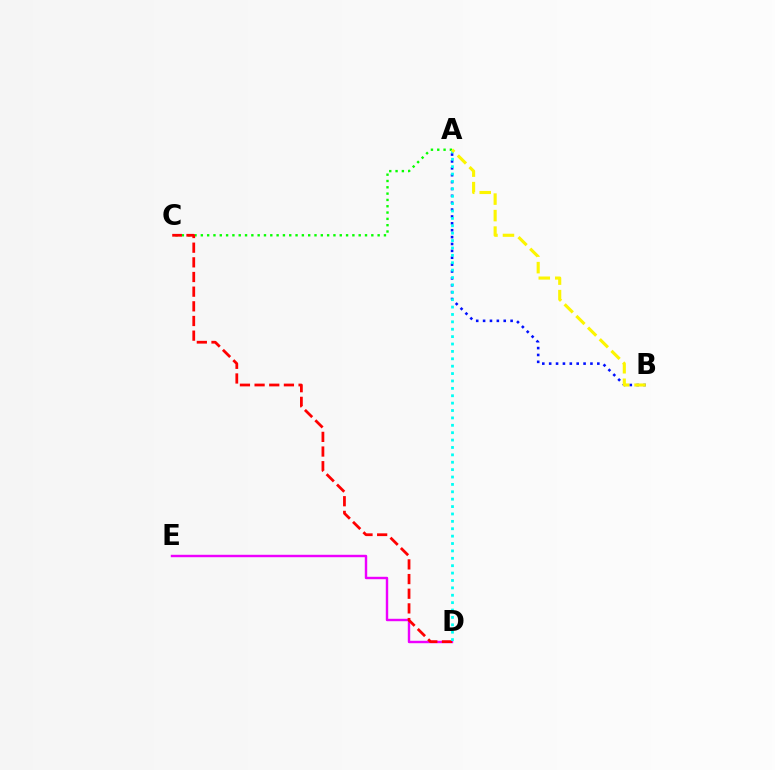{('A', 'C'): [{'color': '#08ff00', 'line_style': 'dotted', 'thickness': 1.72}], ('A', 'B'): [{'color': '#0010ff', 'line_style': 'dotted', 'thickness': 1.87}, {'color': '#fcf500', 'line_style': 'dashed', 'thickness': 2.24}], ('D', 'E'): [{'color': '#ee00ff', 'line_style': 'solid', 'thickness': 1.75}], ('C', 'D'): [{'color': '#ff0000', 'line_style': 'dashed', 'thickness': 1.99}], ('A', 'D'): [{'color': '#00fff6', 'line_style': 'dotted', 'thickness': 2.01}]}